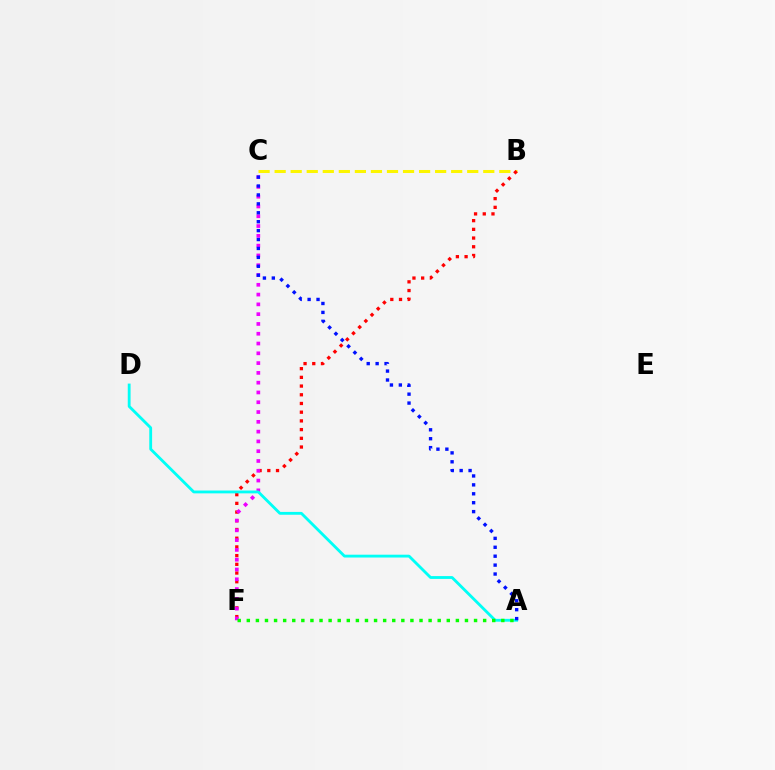{('B', 'C'): [{'color': '#fcf500', 'line_style': 'dashed', 'thickness': 2.18}], ('B', 'F'): [{'color': '#ff0000', 'line_style': 'dotted', 'thickness': 2.37}], ('C', 'F'): [{'color': '#ee00ff', 'line_style': 'dotted', 'thickness': 2.66}], ('A', 'D'): [{'color': '#00fff6', 'line_style': 'solid', 'thickness': 2.04}], ('A', 'C'): [{'color': '#0010ff', 'line_style': 'dotted', 'thickness': 2.42}], ('A', 'F'): [{'color': '#08ff00', 'line_style': 'dotted', 'thickness': 2.47}]}